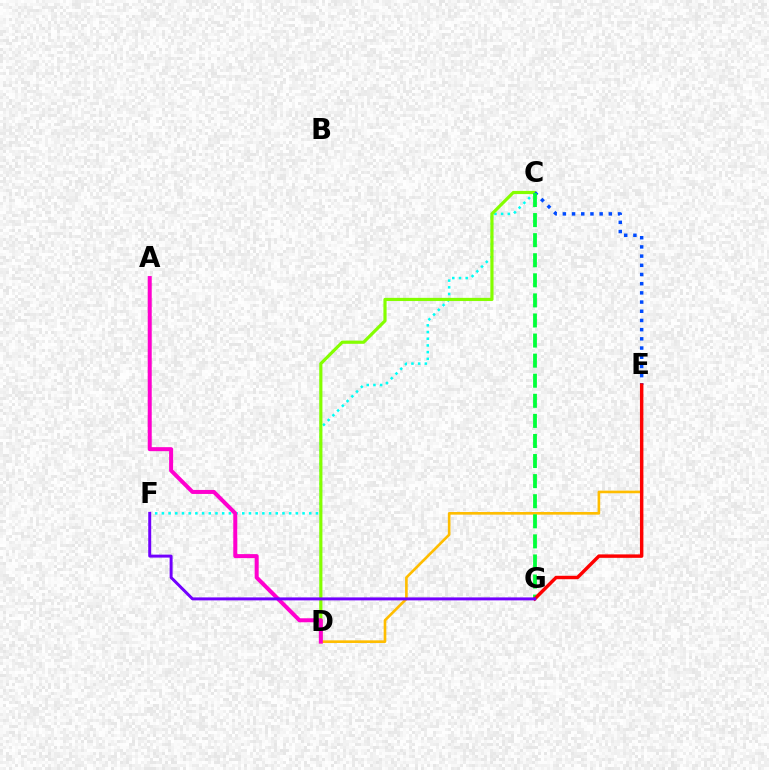{('C', 'F'): [{'color': '#00fff6', 'line_style': 'dotted', 'thickness': 1.82}], ('C', 'D'): [{'color': '#84ff00', 'line_style': 'solid', 'thickness': 2.28}], ('D', 'E'): [{'color': '#ffbd00', 'line_style': 'solid', 'thickness': 1.9}], ('C', 'E'): [{'color': '#004bff', 'line_style': 'dotted', 'thickness': 2.5}], ('A', 'D'): [{'color': '#ff00cf', 'line_style': 'solid', 'thickness': 2.88}], ('C', 'G'): [{'color': '#00ff39', 'line_style': 'dashed', 'thickness': 2.73}], ('E', 'G'): [{'color': '#ff0000', 'line_style': 'solid', 'thickness': 2.48}], ('F', 'G'): [{'color': '#7200ff', 'line_style': 'solid', 'thickness': 2.14}]}